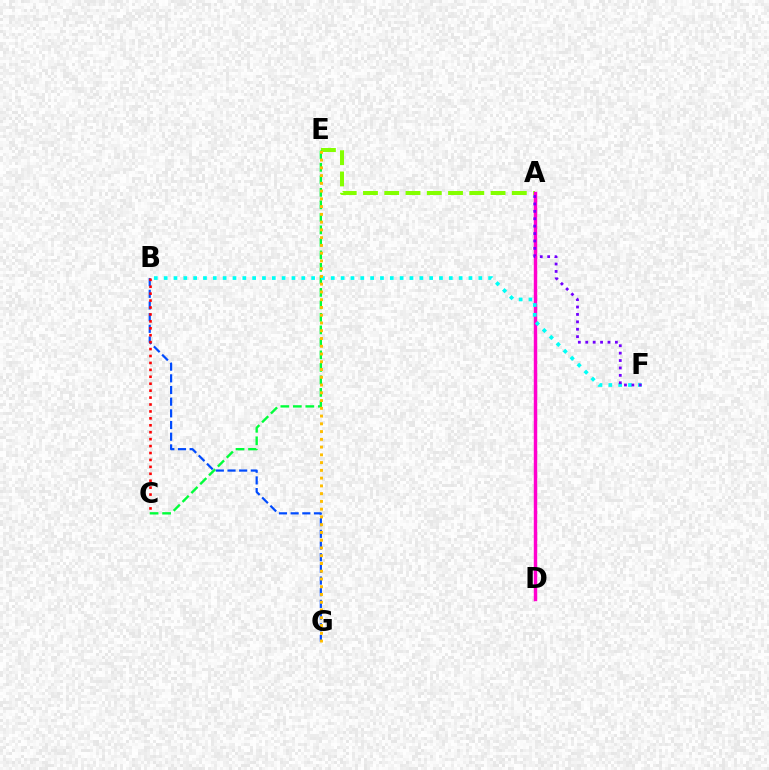{('B', 'G'): [{'color': '#004bff', 'line_style': 'dashed', 'thickness': 1.59}], ('A', 'E'): [{'color': '#84ff00', 'line_style': 'dashed', 'thickness': 2.89}], ('A', 'D'): [{'color': '#ff00cf', 'line_style': 'solid', 'thickness': 2.48}], ('B', 'C'): [{'color': '#ff0000', 'line_style': 'dotted', 'thickness': 1.88}], ('C', 'E'): [{'color': '#00ff39', 'line_style': 'dashed', 'thickness': 1.7}], ('B', 'F'): [{'color': '#00fff6', 'line_style': 'dotted', 'thickness': 2.67}], ('E', 'G'): [{'color': '#ffbd00', 'line_style': 'dotted', 'thickness': 2.11}], ('A', 'F'): [{'color': '#7200ff', 'line_style': 'dotted', 'thickness': 2.01}]}